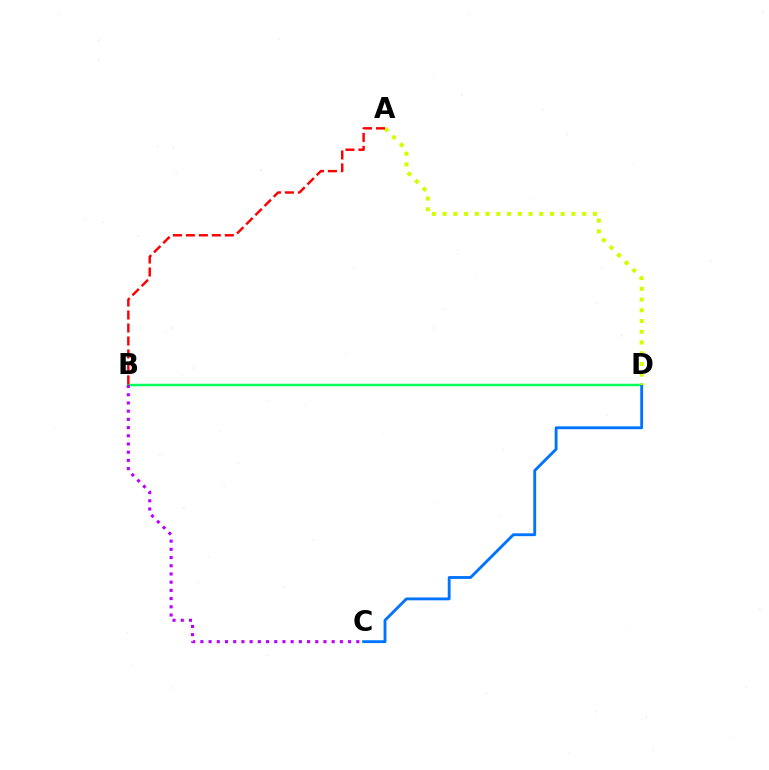{('B', 'D'): [{'color': '#00ff5c', 'line_style': 'solid', 'thickness': 1.79}], ('B', 'C'): [{'color': '#b900ff', 'line_style': 'dotted', 'thickness': 2.23}], ('C', 'D'): [{'color': '#0074ff', 'line_style': 'solid', 'thickness': 2.05}], ('A', 'D'): [{'color': '#d1ff00', 'line_style': 'dotted', 'thickness': 2.92}], ('A', 'B'): [{'color': '#ff0000', 'line_style': 'dashed', 'thickness': 1.76}]}